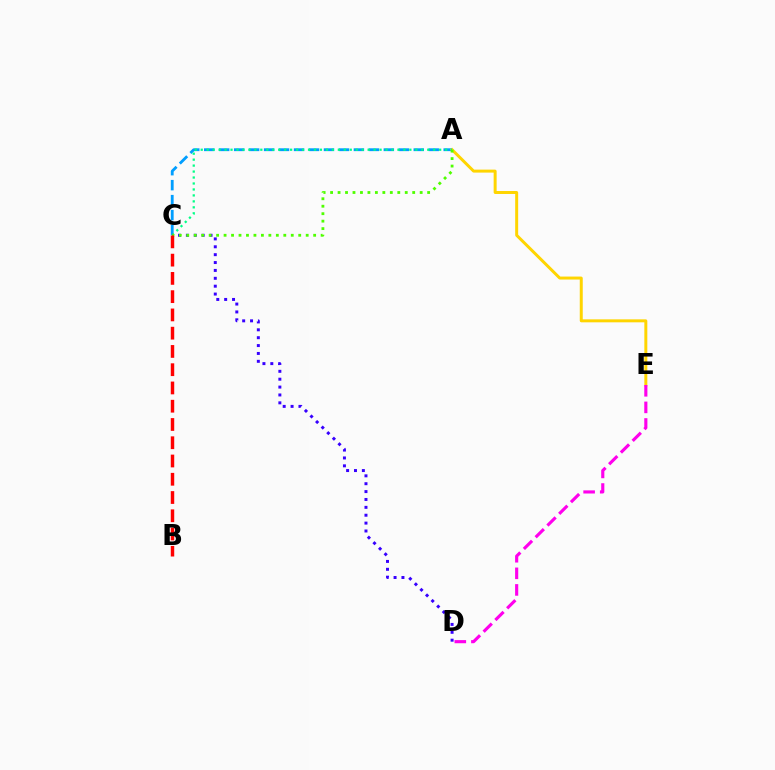{('A', 'C'): [{'color': '#009eff', 'line_style': 'dashed', 'thickness': 2.03}, {'color': '#00ff86', 'line_style': 'dotted', 'thickness': 1.62}, {'color': '#4fff00', 'line_style': 'dotted', 'thickness': 2.03}], ('A', 'E'): [{'color': '#ffd500', 'line_style': 'solid', 'thickness': 2.14}], ('D', 'E'): [{'color': '#ff00ed', 'line_style': 'dashed', 'thickness': 2.25}], ('C', 'D'): [{'color': '#3700ff', 'line_style': 'dotted', 'thickness': 2.14}], ('B', 'C'): [{'color': '#ff0000', 'line_style': 'dashed', 'thickness': 2.48}]}